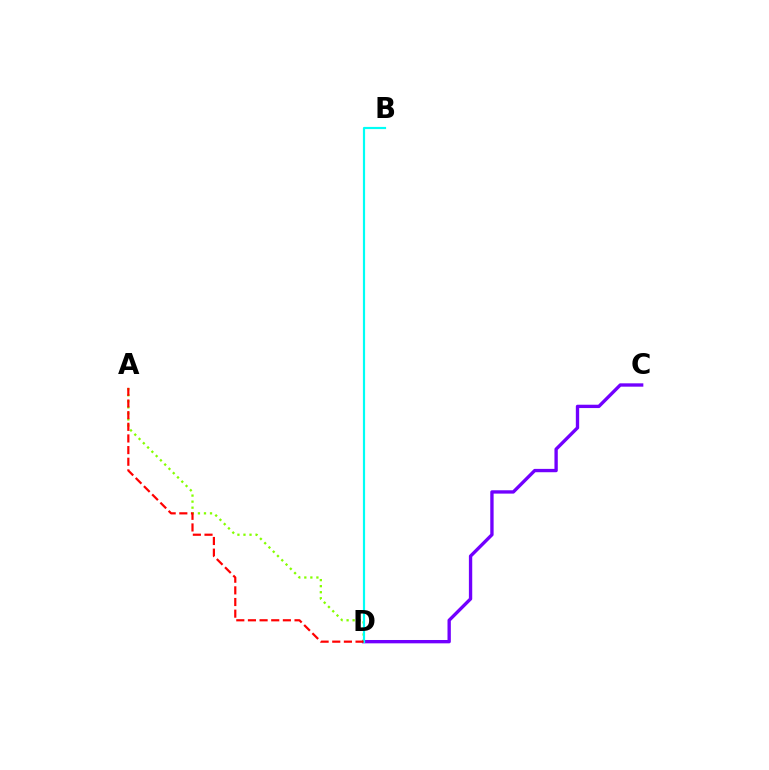{('C', 'D'): [{'color': '#7200ff', 'line_style': 'solid', 'thickness': 2.41}], ('A', 'D'): [{'color': '#84ff00', 'line_style': 'dotted', 'thickness': 1.64}, {'color': '#ff0000', 'line_style': 'dashed', 'thickness': 1.58}], ('B', 'D'): [{'color': '#00fff6', 'line_style': 'solid', 'thickness': 1.58}]}